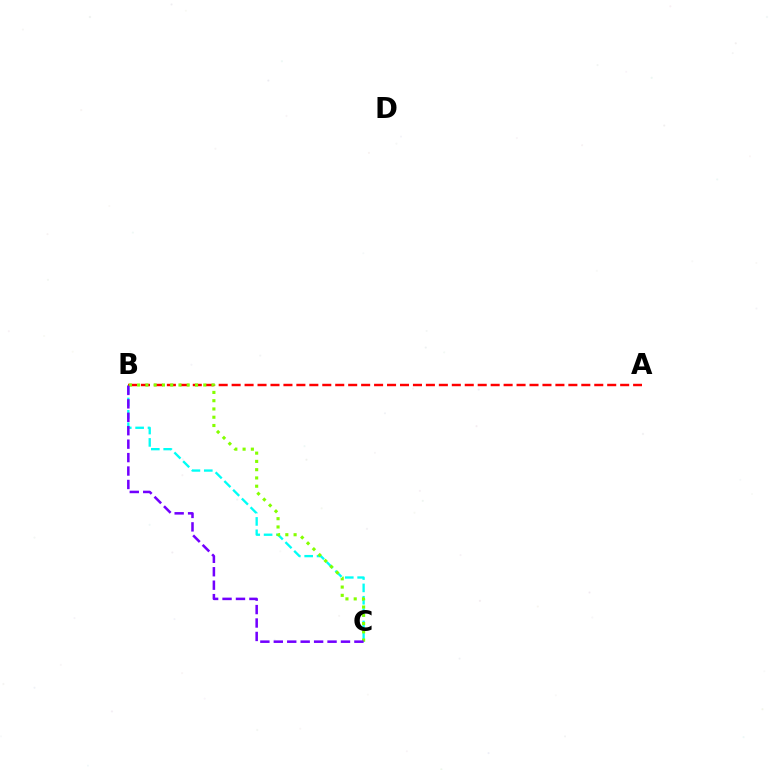{('B', 'C'): [{'color': '#00fff6', 'line_style': 'dashed', 'thickness': 1.68}, {'color': '#84ff00', 'line_style': 'dotted', 'thickness': 2.25}, {'color': '#7200ff', 'line_style': 'dashed', 'thickness': 1.83}], ('A', 'B'): [{'color': '#ff0000', 'line_style': 'dashed', 'thickness': 1.76}]}